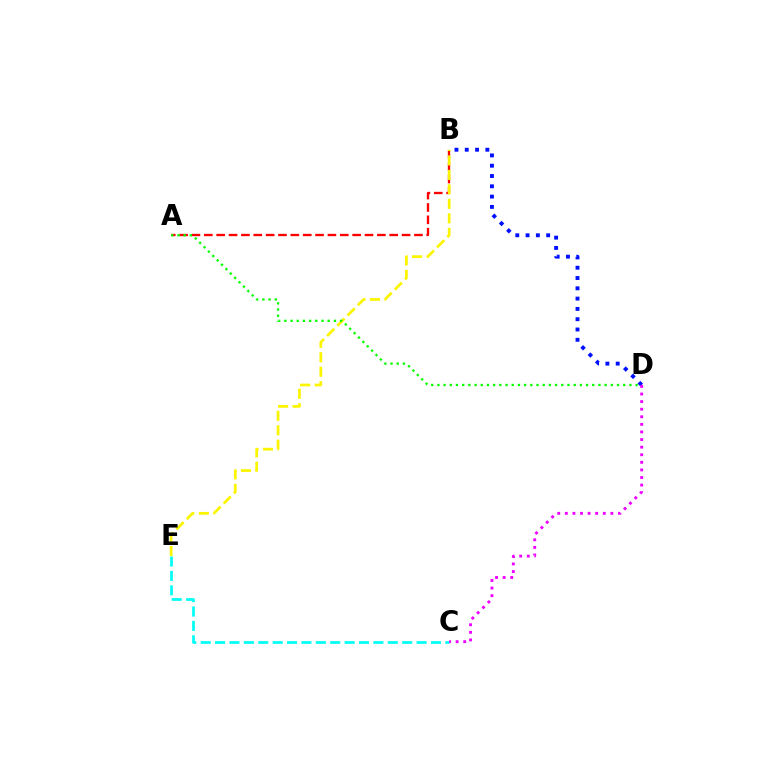{('C', 'E'): [{'color': '#00fff6', 'line_style': 'dashed', 'thickness': 1.96}], ('A', 'B'): [{'color': '#ff0000', 'line_style': 'dashed', 'thickness': 1.68}], ('B', 'E'): [{'color': '#fcf500', 'line_style': 'dashed', 'thickness': 1.97}], ('B', 'D'): [{'color': '#0010ff', 'line_style': 'dotted', 'thickness': 2.8}], ('A', 'D'): [{'color': '#08ff00', 'line_style': 'dotted', 'thickness': 1.68}], ('C', 'D'): [{'color': '#ee00ff', 'line_style': 'dotted', 'thickness': 2.06}]}